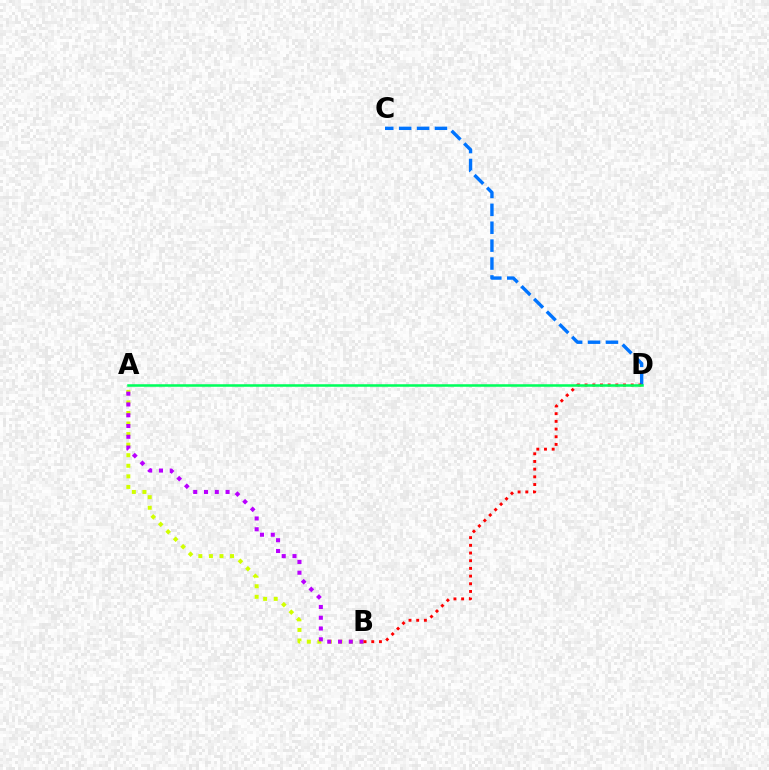{('A', 'B'): [{'color': '#d1ff00', 'line_style': 'dotted', 'thickness': 2.87}, {'color': '#b900ff', 'line_style': 'dotted', 'thickness': 2.93}], ('C', 'D'): [{'color': '#0074ff', 'line_style': 'dashed', 'thickness': 2.43}], ('B', 'D'): [{'color': '#ff0000', 'line_style': 'dotted', 'thickness': 2.09}], ('A', 'D'): [{'color': '#00ff5c', 'line_style': 'solid', 'thickness': 1.83}]}